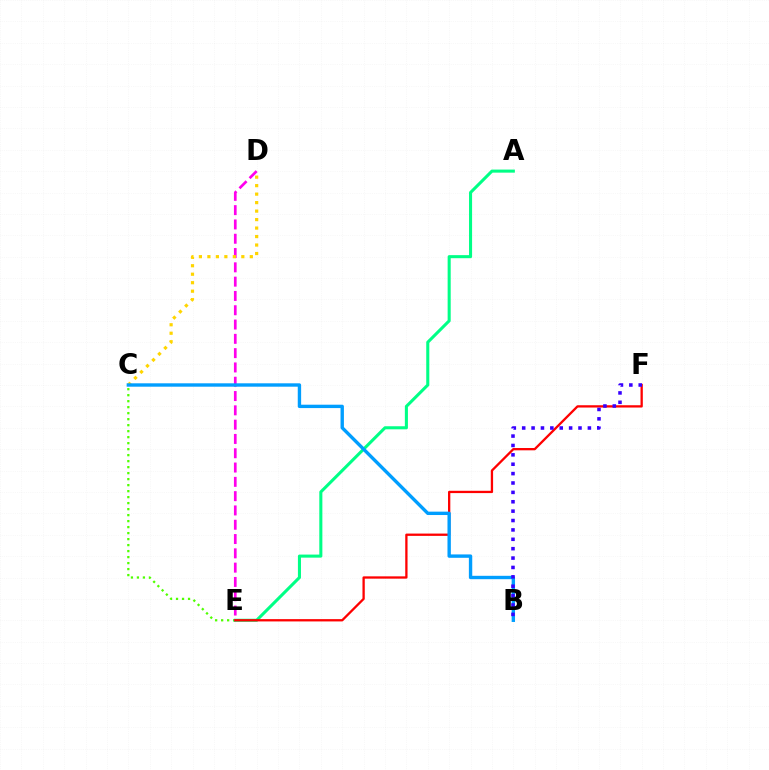{('C', 'E'): [{'color': '#4fff00', 'line_style': 'dotted', 'thickness': 1.63}], ('A', 'E'): [{'color': '#00ff86', 'line_style': 'solid', 'thickness': 2.21}], ('D', 'E'): [{'color': '#ff00ed', 'line_style': 'dashed', 'thickness': 1.94}], ('E', 'F'): [{'color': '#ff0000', 'line_style': 'solid', 'thickness': 1.66}], ('C', 'D'): [{'color': '#ffd500', 'line_style': 'dotted', 'thickness': 2.31}], ('B', 'C'): [{'color': '#009eff', 'line_style': 'solid', 'thickness': 2.43}], ('B', 'F'): [{'color': '#3700ff', 'line_style': 'dotted', 'thickness': 2.55}]}